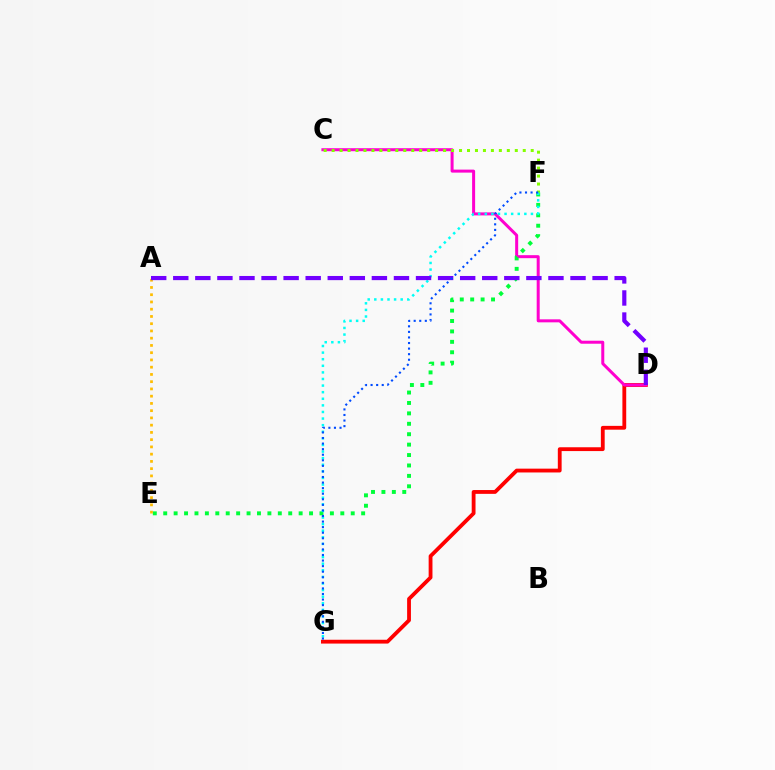{('D', 'G'): [{'color': '#ff0000', 'line_style': 'solid', 'thickness': 2.75}], ('C', 'D'): [{'color': '#ff00cf', 'line_style': 'solid', 'thickness': 2.16}], ('E', 'F'): [{'color': '#00ff39', 'line_style': 'dotted', 'thickness': 2.83}], ('A', 'E'): [{'color': '#ffbd00', 'line_style': 'dotted', 'thickness': 1.97}], ('C', 'F'): [{'color': '#84ff00', 'line_style': 'dotted', 'thickness': 2.16}], ('F', 'G'): [{'color': '#00fff6', 'line_style': 'dotted', 'thickness': 1.79}, {'color': '#004bff', 'line_style': 'dotted', 'thickness': 1.51}], ('A', 'D'): [{'color': '#7200ff', 'line_style': 'dashed', 'thickness': 3.0}]}